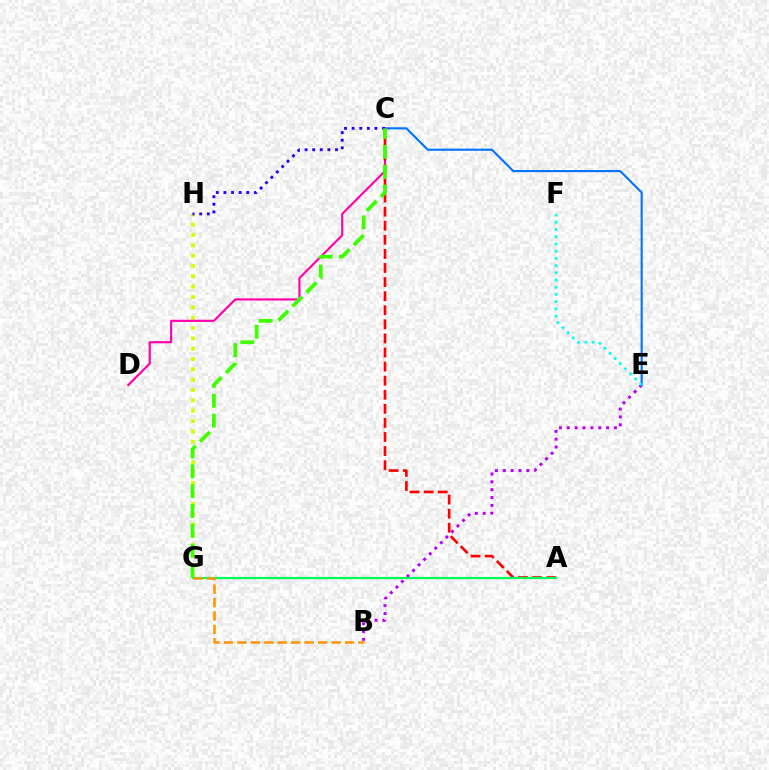{('B', 'E'): [{'color': '#b900ff', 'line_style': 'dotted', 'thickness': 2.13}], ('C', 'E'): [{'color': '#0074ff', 'line_style': 'solid', 'thickness': 1.52}], ('G', 'H'): [{'color': '#d1ff00', 'line_style': 'dotted', 'thickness': 2.81}], ('C', 'D'): [{'color': '#ff00ac', 'line_style': 'solid', 'thickness': 1.54}], ('A', 'C'): [{'color': '#ff0000', 'line_style': 'dashed', 'thickness': 1.91}], ('E', 'F'): [{'color': '#00fff6', 'line_style': 'dotted', 'thickness': 1.96}], ('A', 'G'): [{'color': '#00ff5c', 'line_style': 'solid', 'thickness': 1.59}], ('C', 'H'): [{'color': '#2500ff', 'line_style': 'dotted', 'thickness': 2.07}], ('B', 'G'): [{'color': '#ff9400', 'line_style': 'dashed', 'thickness': 1.83}], ('C', 'G'): [{'color': '#3dff00', 'line_style': 'dashed', 'thickness': 2.7}]}